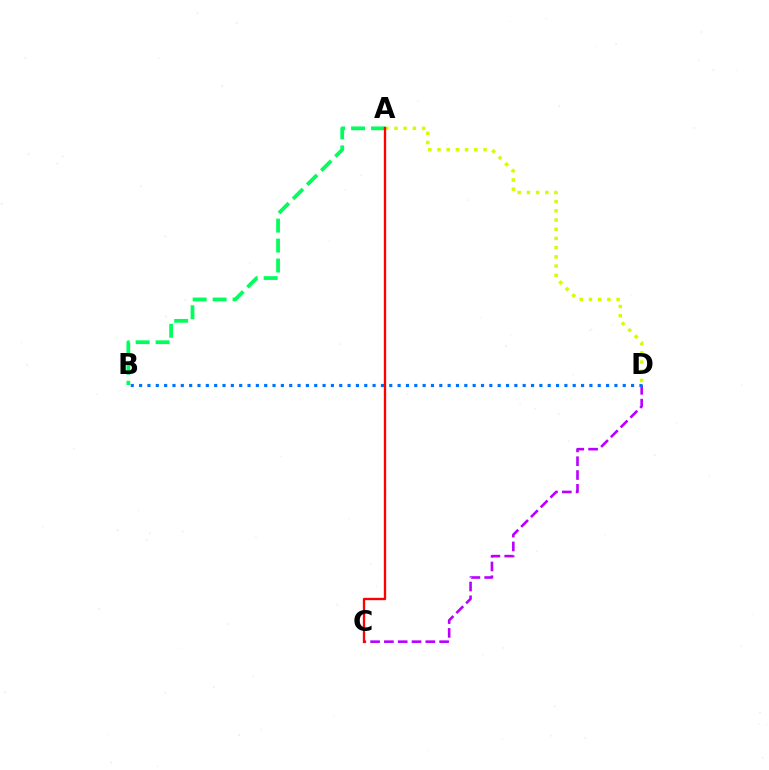{('A', 'B'): [{'color': '#00ff5c', 'line_style': 'dashed', 'thickness': 2.71}], ('C', 'D'): [{'color': '#b900ff', 'line_style': 'dashed', 'thickness': 1.88}], ('B', 'D'): [{'color': '#0074ff', 'line_style': 'dotted', 'thickness': 2.27}], ('A', 'D'): [{'color': '#d1ff00', 'line_style': 'dotted', 'thickness': 2.5}], ('A', 'C'): [{'color': '#ff0000', 'line_style': 'solid', 'thickness': 1.68}]}